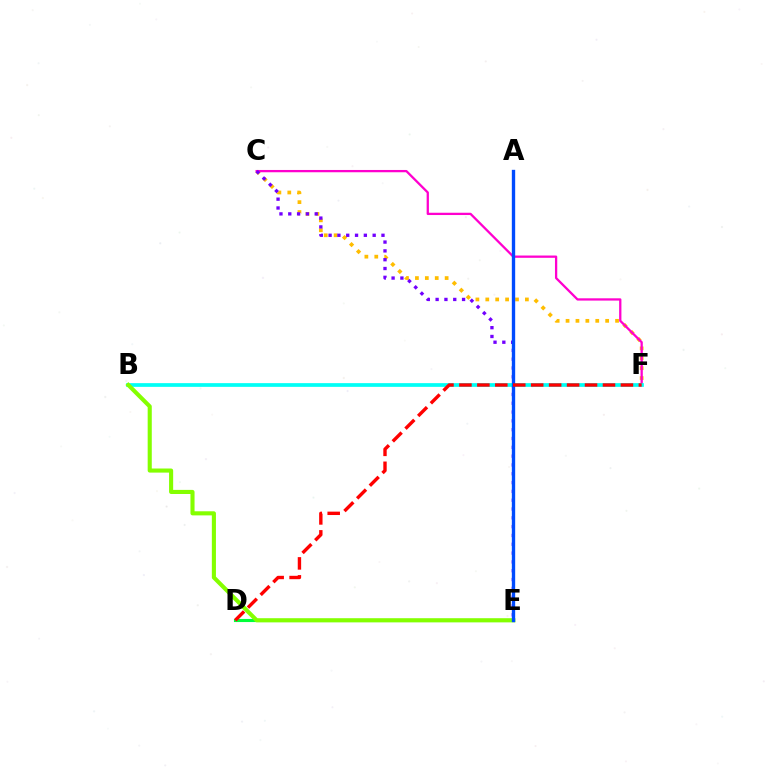{('C', 'F'): [{'color': '#ffbd00', 'line_style': 'dotted', 'thickness': 2.69}, {'color': '#ff00cf', 'line_style': 'solid', 'thickness': 1.64}], ('C', 'E'): [{'color': '#7200ff', 'line_style': 'dotted', 'thickness': 2.39}], ('D', 'E'): [{'color': '#00ff39', 'line_style': 'solid', 'thickness': 2.24}], ('B', 'F'): [{'color': '#00fff6', 'line_style': 'solid', 'thickness': 2.67}], ('B', 'E'): [{'color': '#84ff00', 'line_style': 'solid', 'thickness': 2.95}], ('A', 'E'): [{'color': '#004bff', 'line_style': 'solid', 'thickness': 2.41}], ('D', 'F'): [{'color': '#ff0000', 'line_style': 'dashed', 'thickness': 2.44}]}